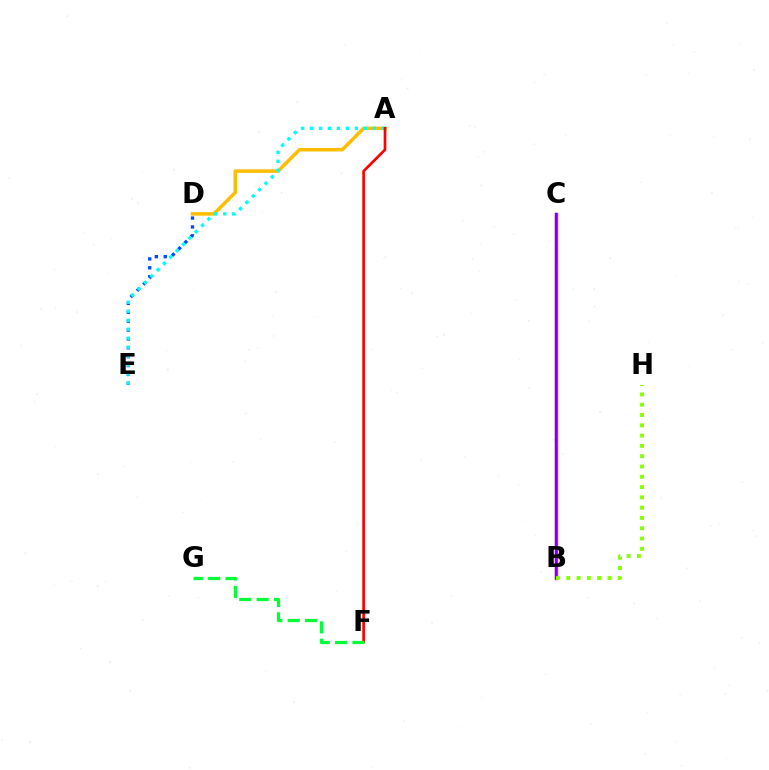{('B', 'C'): [{'color': '#ff00cf', 'line_style': 'solid', 'thickness': 2.46}, {'color': '#7200ff', 'line_style': 'solid', 'thickness': 1.59}], ('A', 'D'): [{'color': '#ffbd00', 'line_style': 'solid', 'thickness': 2.53}], ('D', 'E'): [{'color': '#004bff', 'line_style': 'dotted', 'thickness': 2.41}], ('B', 'H'): [{'color': '#84ff00', 'line_style': 'dotted', 'thickness': 2.8}], ('A', 'E'): [{'color': '#00fff6', 'line_style': 'dotted', 'thickness': 2.44}], ('A', 'F'): [{'color': '#ff0000', 'line_style': 'solid', 'thickness': 1.94}], ('F', 'G'): [{'color': '#00ff39', 'line_style': 'dashed', 'thickness': 2.36}]}